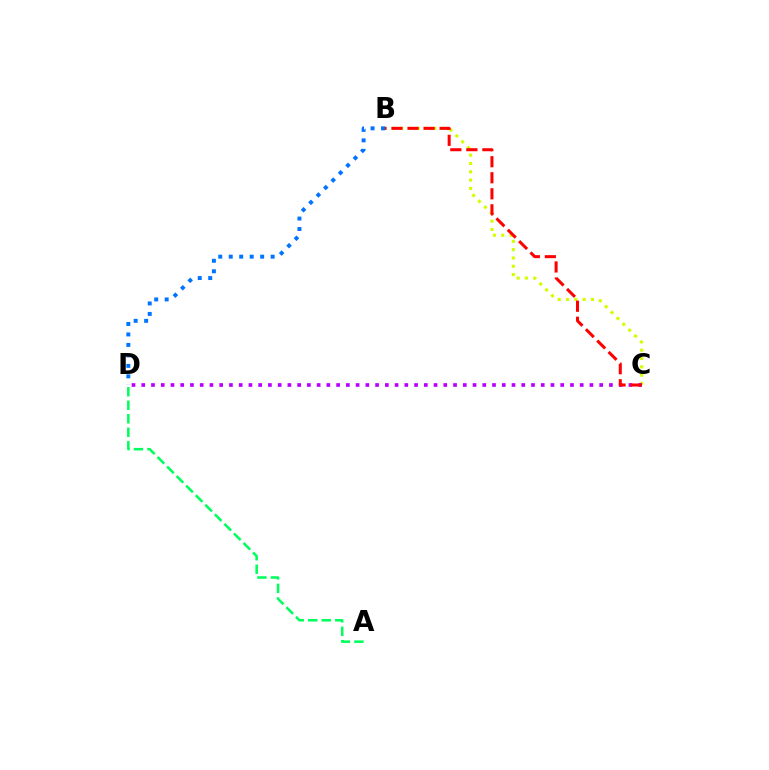{('B', 'C'): [{'color': '#d1ff00', 'line_style': 'dotted', 'thickness': 2.26}, {'color': '#ff0000', 'line_style': 'dashed', 'thickness': 2.18}], ('A', 'D'): [{'color': '#00ff5c', 'line_style': 'dashed', 'thickness': 1.84}], ('C', 'D'): [{'color': '#b900ff', 'line_style': 'dotted', 'thickness': 2.65}], ('B', 'D'): [{'color': '#0074ff', 'line_style': 'dotted', 'thickness': 2.85}]}